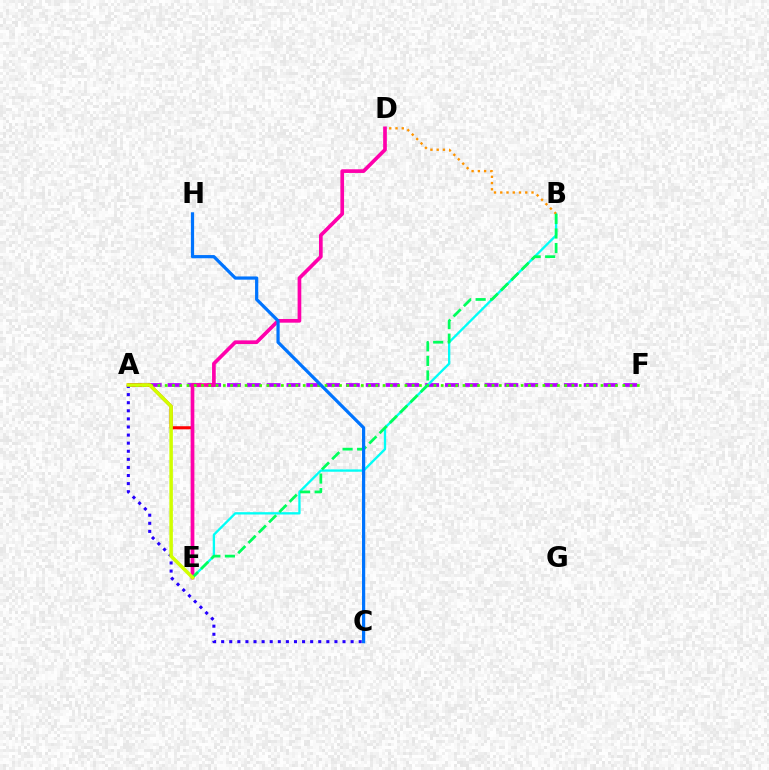{('A', 'F'): [{'color': '#b900ff', 'line_style': 'dashed', 'thickness': 2.69}, {'color': '#3dff00', 'line_style': 'dotted', 'thickness': 1.97}], ('B', 'E'): [{'color': '#00fff6', 'line_style': 'solid', 'thickness': 1.67}, {'color': '#00ff5c', 'line_style': 'dashed', 'thickness': 1.98}], ('B', 'D'): [{'color': '#ff9400', 'line_style': 'dotted', 'thickness': 1.7}], ('A', 'E'): [{'color': '#ff0000', 'line_style': 'solid', 'thickness': 2.22}, {'color': '#d1ff00', 'line_style': 'solid', 'thickness': 2.53}], ('D', 'E'): [{'color': '#ff00ac', 'line_style': 'solid', 'thickness': 2.65}], ('A', 'C'): [{'color': '#2500ff', 'line_style': 'dotted', 'thickness': 2.2}], ('C', 'H'): [{'color': '#0074ff', 'line_style': 'solid', 'thickness': 2.32}]}